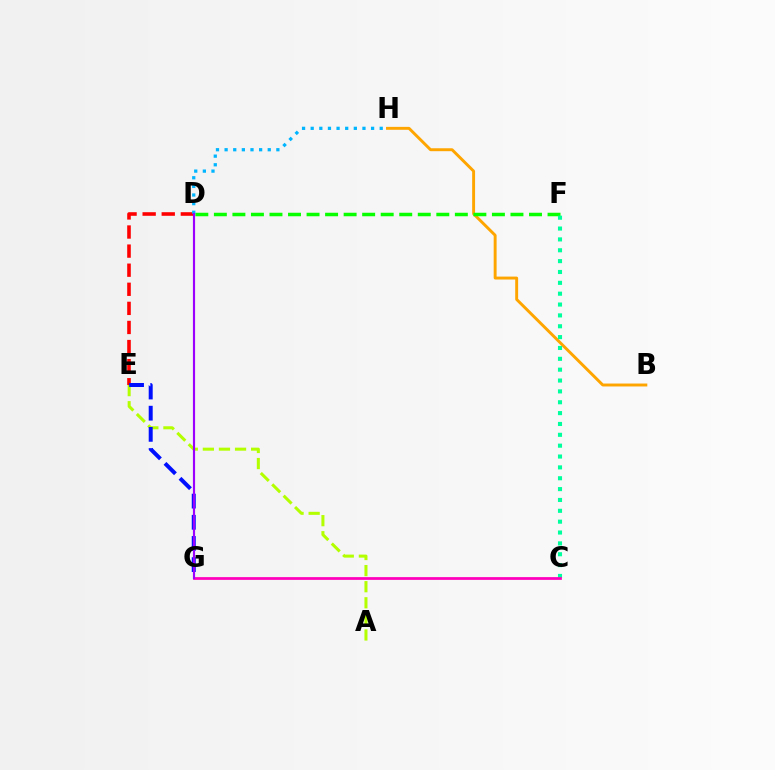{('B', 'H'): [{'color': '#ffa500', 'line_style': 'solid', 'thickness': 2.11}], ('D', 'F'): [{'color': '#08ff00', 'line_style': 'dashed', 'thickness': 2.52}], ('C', 'F'): [{'color': '#00ff9d', 'line_style': 'dotted', 'thickness': 2.95}], ('A', 'E'): [{'color': '#b3ff00', 'line_style': 'dashed', 'thickness': 2.19}], ('D', 'E'): [{'color': '#ff0000', 'line_style': 'dashed', 'thickness': 2.59}], ('C', 'G'): [{'color': '#ff00bd', 'line_style': 'solid', 'thickness': 1.99}], ('D', 'H'): [{'color': '#00b5ff', 'line_style': 'dotted', 'thickness': 2.34}], ('E', 'G'): [{'color': '#0010ff', 'line_style': 'dashed', 'thickness': 2.88}], ('D', 'G'): [{'color': '#9b00ff', 'line_style': 'solid', 'thickness': 1.55}]}